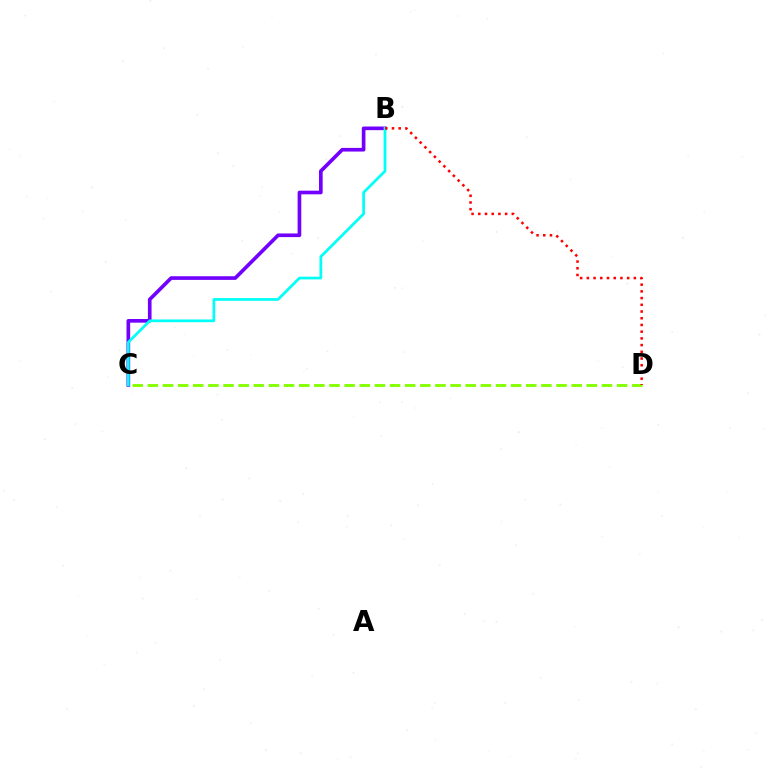{('B', 'C'): [{'color': '#7200ff', 'line_style': 'solid', 'thickness': 2.63}, {'color': '#00fff6', 'line_style': 'solid', 'thickness': 1.96}], ('C', 'D'): [{'color': '#84ff00', 'line_style': 'dashed', 'thickness': 2.06}], ('B', 'D'): [{'color': '#ff0000', 'line_style': 'dotted', 'thickness': 1.82}]}